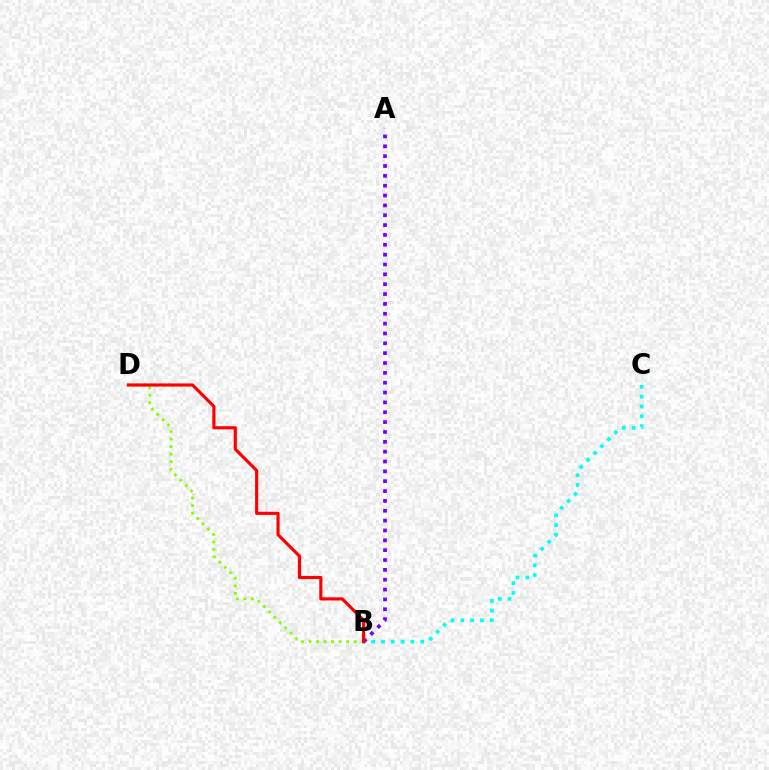{('B', 'C'): [{'color': '#00fff6', 'line_style': 'dotted', 'thickness': 2.66}], ('B', 'D'): [{'color': '#84ff00', 'line_style': 'dotted', 'thickness': 2.05}, {'color': '#ff0000', 'line_style': 'solid', 'thickness': 2.27}], ('A', 'B'): [{'color': '#7200ff', 'line_style': 'dotted', 'thickness': 2.68}]}